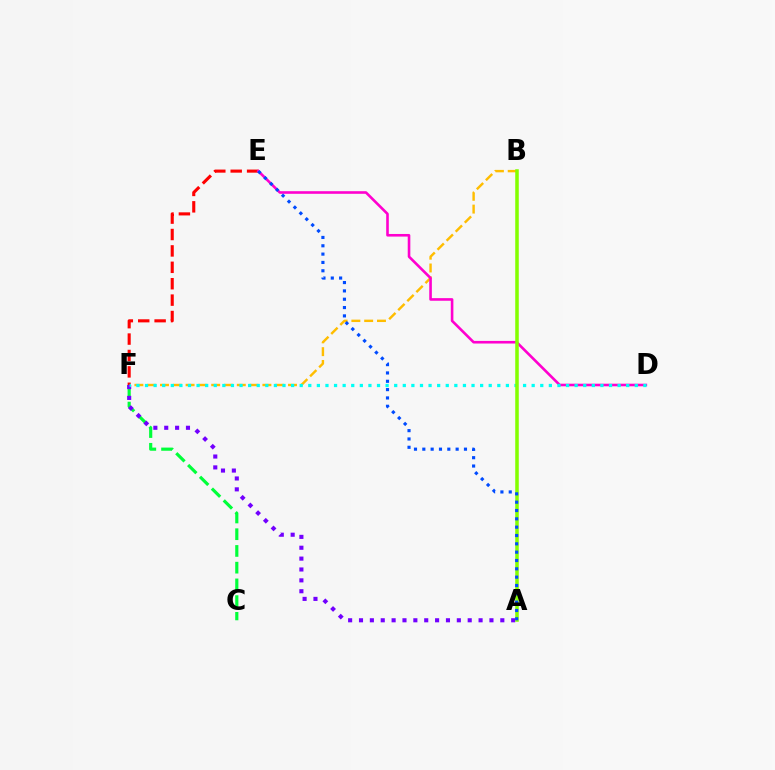{('B', 'F'): [{'color': '#ffbd00', 'line_style': 'dashed', 'thickness': 1.74}], ('C', 'F'): [{'color': '#00ff39', 'line_style': 'dashed', 'thickness': 2.27}], ('E', 'F'): [{'color': '#ff0000', 'line_style': 'dashed', 'thickness': 2.23}], ('A', 'F'): [{'color': '#7200ff', 'line_style': 'dotted', 'thickness': 2.95}], ('D', 'E'): [{'color': '#ff00cf', 'line_style': 'solid', 'thickness': 1.88}], ('D', 'F'): [{'color': '#00fff6', 'line_style': 'dotted', 'thickness': 2.33}], ('A', 'B'): [{'color': '#84ff00', 'line_style': 'solid', 'thickness': 2.55}], ('A', 'E'): [{'color': '#004bff', 'line_style': 'dotted', 'thickness': 2.26}]}